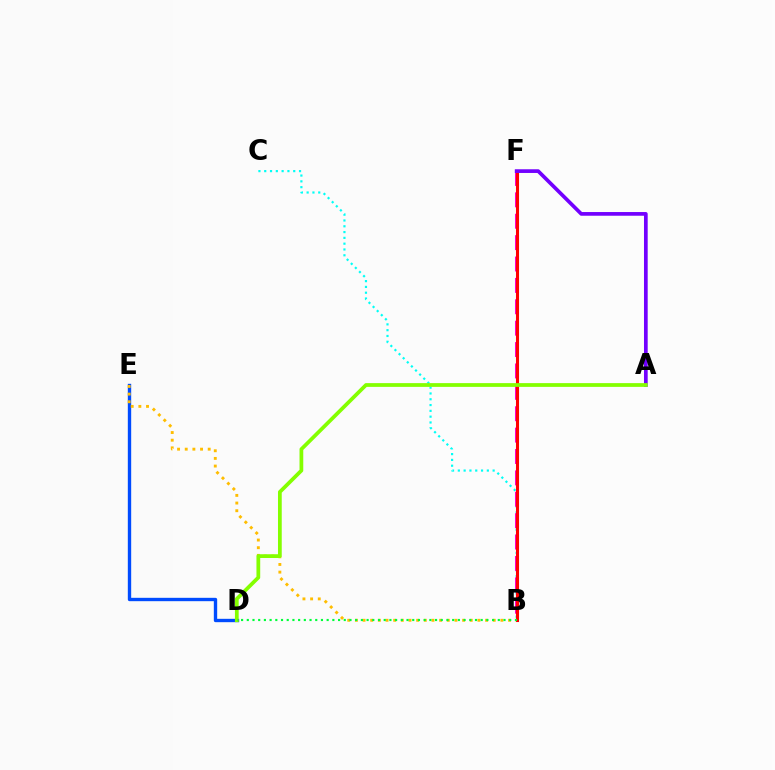{('B', 'C'): [{'color': '#00fff6', 'line_style': 'dotted', 'thickness': 1.58}], ('B', 'F'): [{'color': '#ff00cf', 'line_style': 'dashed', 'thickness': 2.91}, {'color': '#ff0000', 'line_style': 'solid', 'thickness': 2.2}], ('D', 'E'): [{'color': '#004bff', 'line_style': 'solid', 'thickness': 2.42}], ('B', 'E'): [{'color': '#ffbd00', 'line_style': 'dotted', 'thickness': 2.08}], ('A', 'F'): [{'color': '#7200ff', 'line_style': 'solid', 'thickness': 2.66}], ('A', 'D'): [{'color': '#84ff00', 'line_style': 'solid', 'thickness': 2.7}], ('B', 'D'): [{'color': '#00ff39', 'line_style': 'dotted', 'thickness': 1.55}]}